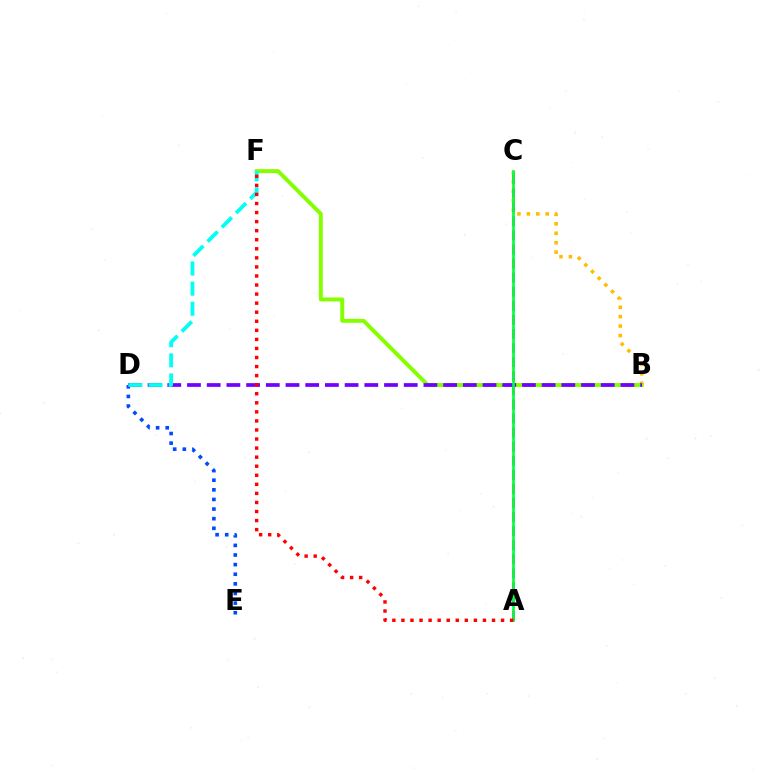{('B', 'C'): [{'color': '#ffbd00', 'line_style': 'dotted', 'thickness': 2.56}], ('A', 'C'): [{'color': '#ff00cf', 'line_style': 'dashed', 'thickness': 1.91}, {'color': '#00ff39', 'line_style': 'solid', 'thickness': 1.92}], ('D', 'E'): [{'color': '#004bff', 'line_style': 'dotted', 'thickness': 2.61}], ('B', 'F'): [{'color': '#84ff00', 'line_style': 'solid', 'thickness': 2.84}], ('B', 'D'): [{'color': '#7200ff', 'line_style': 'dashed', 'thickness': 2.68}], ('D', 'F'): [{'color': '#00fff6', 'line_style': 'dashed', 'thickness': 2.74}], ('A', 'F'): [{'color': '#ff0000', 'line_style': 'dotted', 'thickness': 2.46}]}